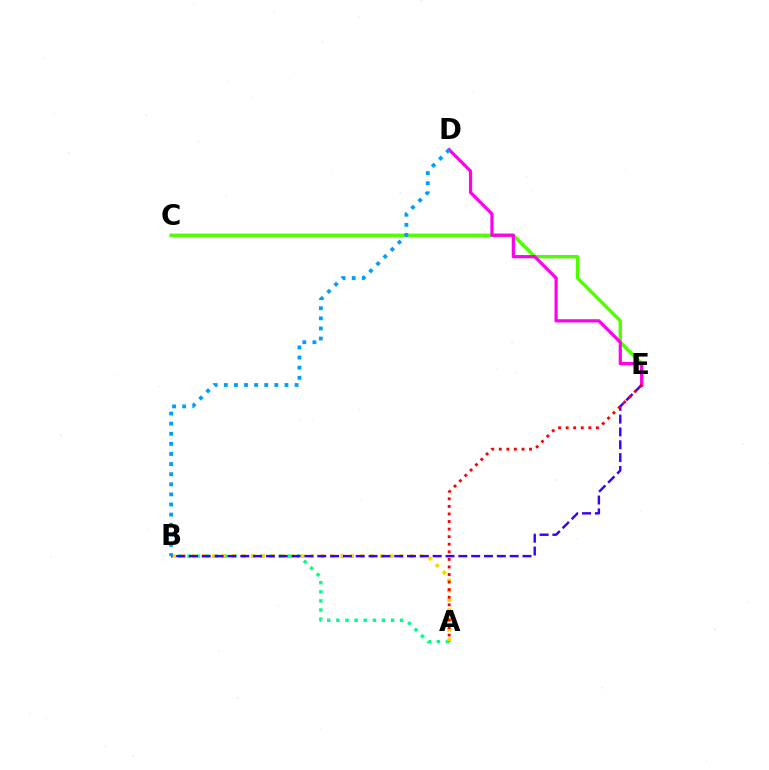{('C', 'E'): [{'color': '#4fff00', 'line_style': 'solid', 'thickness': 2.44}], ('D', 'E'): [{'color': '#ff00ed', 'line_style': 'solid', 'thickness': 2.31}], ('A', 'B'): [{'color': '#00ff86', 'line_style': 'dotted', 'thickness': 2.47}, {'color': '#ffd500', 'line_style': 'dotted', 'thickness': 2.69}], ('B', 'E'): [{'color': '#3700ff', 'line_style': 'dashed', 'thickness': 1.74}], ('A', 'E'): [{'color': '#ff0000', 'line_style': 'dotted', 'thickness': 2.06}], ('B', 'D'): [{'color': '#009eff', 'line_style': 'dotted', 'thickness': 2.75}]}